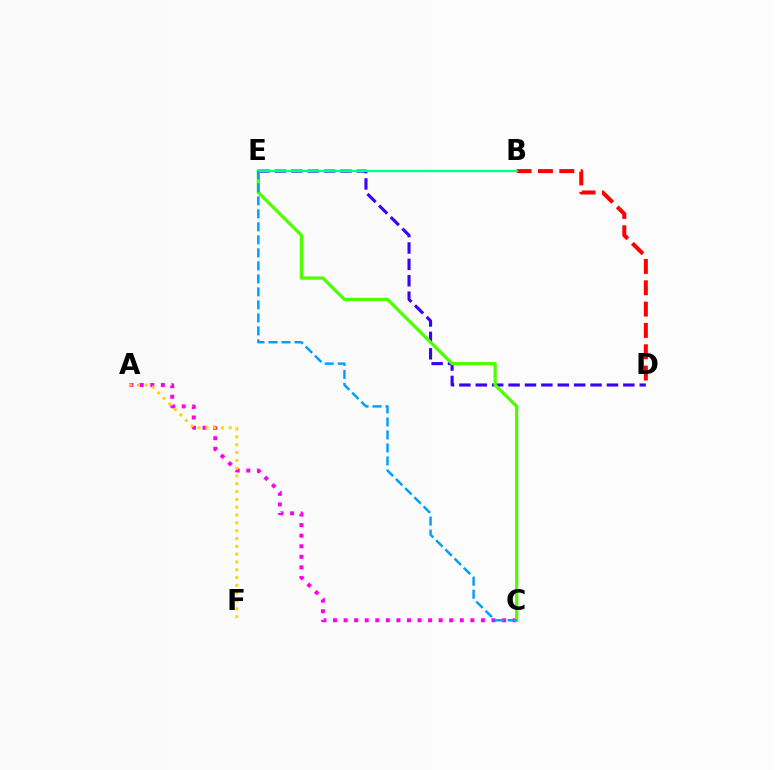{('D', 'E'): [{'color': '#3700ff', 'line_style': 'dashed', 'thickness': 2.23}], ('A', 'C'): [{'color': '#ff00ed', 'line_style': 'dotted', 'thickness': 2.87}], ('B', 'D'): [{'color': '#ff0000', 'line_style': 'dashed', 'thickness': 2.9}], ('C', 'E'): [{'color': '#4fff00', 'line_style': 'solid', 'thickness': 2.33}, {'color': '#009eff', 'line_style': 'dashed', 'thickness': 1.77}], ('B', 'E'): [{'color': '#00ff86', 'line_style': 'solid', 'thickness': 1.68}], ('A', 'F'): [{'color': '#ffd500', 'line_style': 'dotted', 'thickness': 2.12}]}